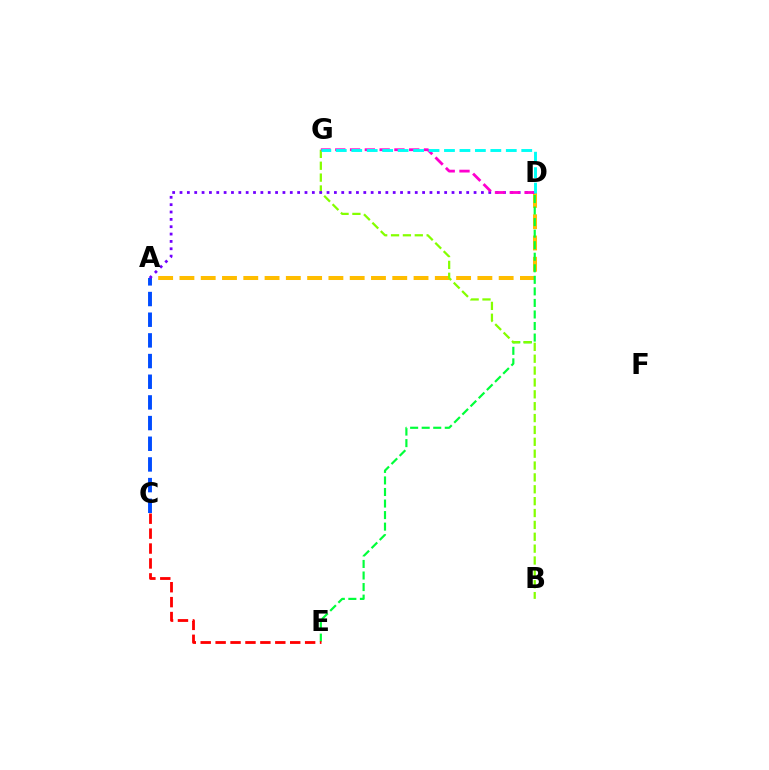{('A', 'D'): [{'color': '#ffbd00', 'line_style': 'dashed', 'thickness': 2.89}, {'color': '#7200ff', 'line_style': 'dotted', 'thickness': 2.0}], ('D', 'E'): [{'color': '#00ff39', 'line_style': 'dashed', 'thickness': 1.57}], ('B', 'G'): [{'color': '#84ff00', 'line_style': 'dashed', 'thickness': 1.61}], ('A', 'C'): [{'color': '#004bff', 'line_style': 'dashed', 'thickness': 2.81}], ('C', 'E'): [{'color': '#ff0000', 'line_style': 'dashed', 'thickness': 2.03}], ('D', 'G'): [{'color': '#ff00cf', 'line_style': 'dashed', 'thickness': 2.01}, {'color': '#00fff6', 'line_style': 'dashed', 'thickness': 2.1}]}